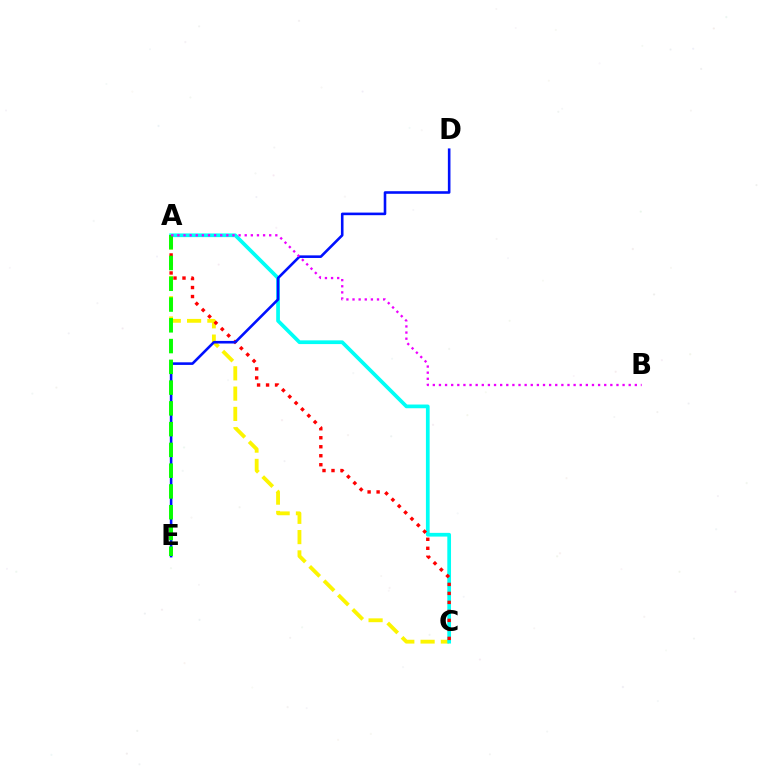{('A', 'C'): [{'color': '#fcf500', 'line_style': 'dashed', 'thickness': 2.76}, {'color': '#00fff6', 'line_style': 'solid', 'thickness': 2.68}, {'color': '#ff0000', 'line_style': 'dotted', 'thickness': 2.44}], ('D', 'E'): [{'color': '#0010ff', 'line_style': 'solid', 'thickness': 1.87}], ('A', 'E'): [{'color': '#08ff00', 'line_style': 'dashed', 'thickness': 2.82}], ('A', 'B'): [{'color': '#ee00ff', 'line_style': 'dotted', 'thickness': 1.66}]}